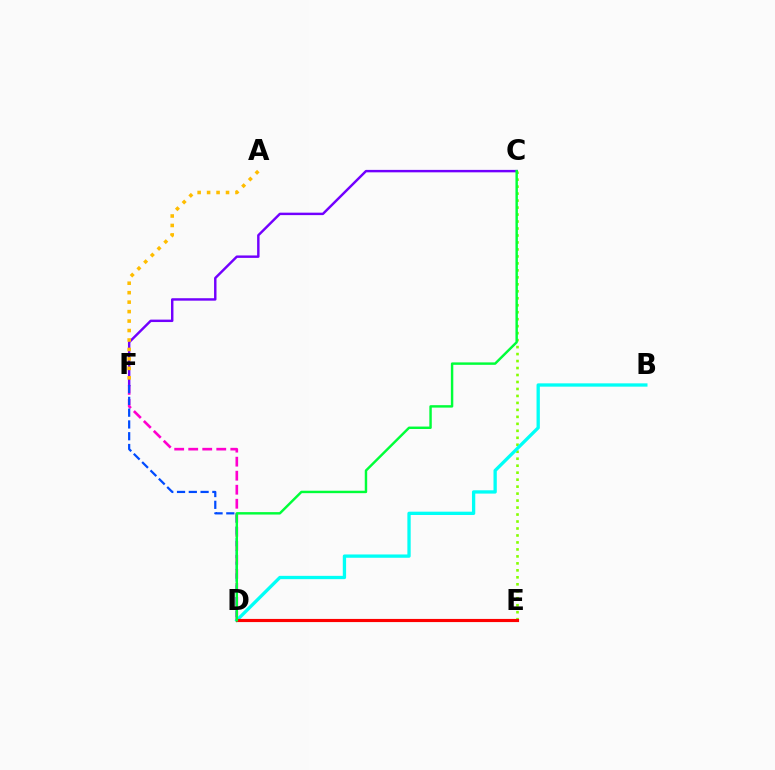{('D', 'F'): [{'color': '#ff00cf', 'line_style': 'dashed', 'thickness': 1.91}, {'color': '#004bff', 'line_style': 'dashed', 'thickness': 1.6}], ('C', 'F'): [{'color': '#7200ff', 'line_style': 'solid', 'thickness': 1.76}], ('C', 'E'): [{'color': '#84ff00', 'line_style': 'dotted', 'thickness': 1.9}], ('A', 'F'): [{'color': '#ffbd00', 'line_style': 'dotted', 'thickness': 2.57}], ('B', 'D'): [{'color': '#00fff6', 'line_style': 'solid', 'thickness': 2.38}], ('D', 'E'): [{'color': '#ff0000', 'line_style': 'solid', 'thickness': 2.27}], ('C', 'D'): [{'color': '#00ff39', 'line_style': 'solid', 'thickness': 1.76}]}